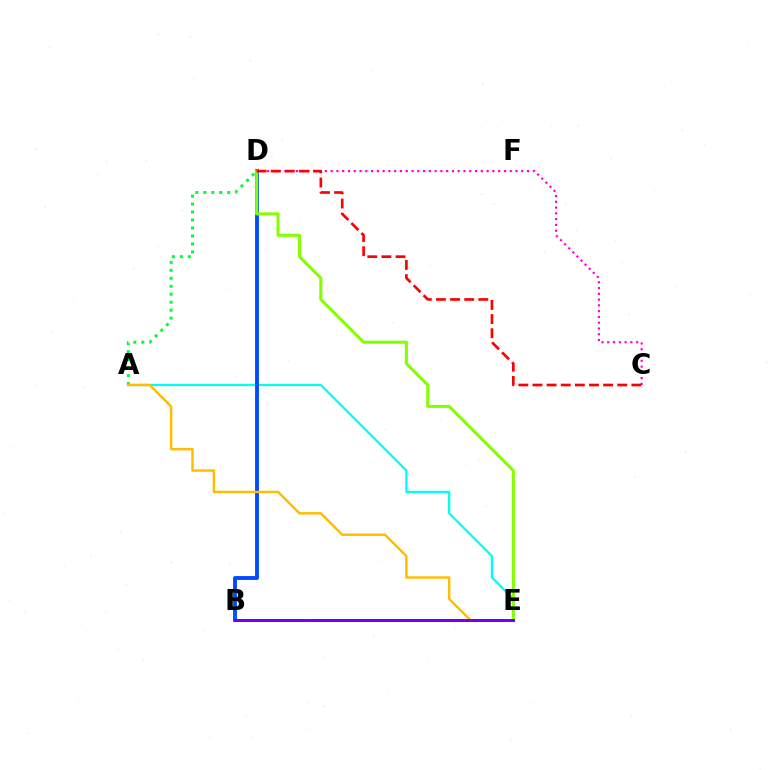{('A', 'D'): [{'color': '#00ff39', 'line_style': 'dotted', 'thickness': 2.16}], ('A', 'E'): [{'color': '#00fff6', 'line_style': 'solid', 'thickness': 1.63}, {'color': '#ffbd00', 'line_style': 'solid', 'thickness': 1.76}], ('B', 'D'): [{'color': '#004bff', 'line_style': 'solid', 'thickness': 2.78}], ('D', 'E'): [{'color': '#84ff00', 'line_style': 'solid', 'thickness': 2.21}], ('C', 'D'): [{'color': '#ff00cf', 'line_style': 'dotted', 'thickness': 1.57}, {'color': '#ff0000', 'line_style': 'dashed', 'thickness': 1.92}], ('B', 'E'): [{'color': '#7200ff', 'line_style': 'solid', 'thickness': 2.15}]}